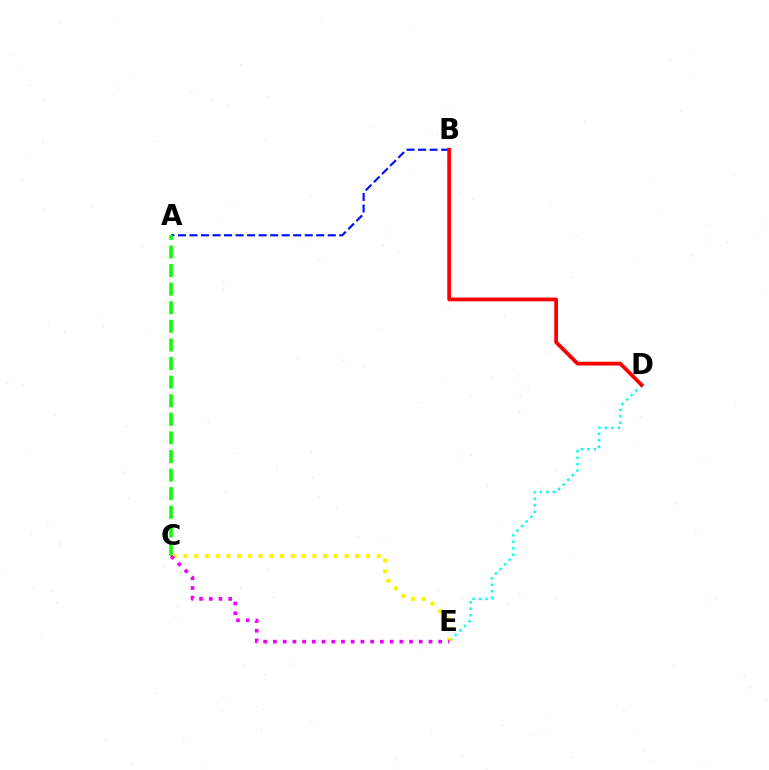{('D', 'E'): [{'color': '#00fff6', 'line_style': 'dotted', 'thickness': 1.76}], ('A', 'B'): [{'color': '#0010ff', 'line_style': 'dashed', 'thickness': 1.57}], ('A', 'C'): [{'color': '#08ff00', 'line_style': 'dashed', 'thickness': 2.53}], ('C', 'E'): [{'color': '#fcf500', 'line_style': 'dotted', 'thickness': 2.92}, {'color': '#ee00ff', 'line_style': 'dotted', 'thickness': 2.64}], ('B', 'D'): [{'color': '#ff0000', 'line_style': 'solid', 'thickness': 2.72}]}